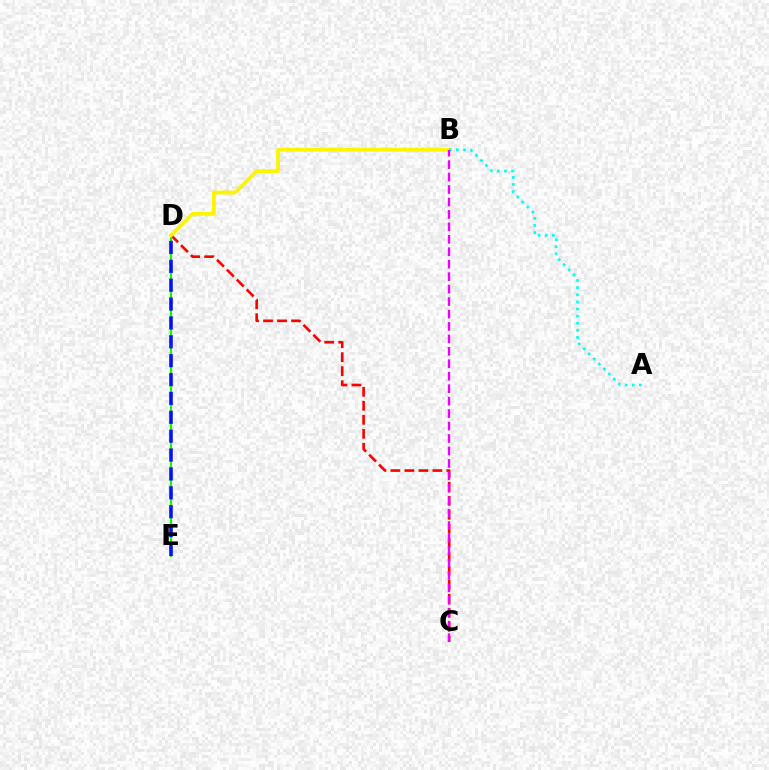{('D', 'E'): [{'color': '#08ff00', 'line_style': 'solid', 'thickness': 1.55}, {'color': '#0010ff', 'line_style': 'dashed', 'thickness': 2.56}], ('C', 'D'): [{'color': '#ff0000', 'line_style': 'dashed', 'thickness': 1.9}], ('B', 'D'): [{'color': '#fcf500', 'line_style': 'solid', 'thickness': 2.73}], ('A', 'B'): [{'color': '#00fff6', 'line_style': 'dotted', 'thickness': 1.93}], ('B', 'C'): [{'color': '#ee00ff', 'line_style': 'dashed', 'thickness': 1.69}]}